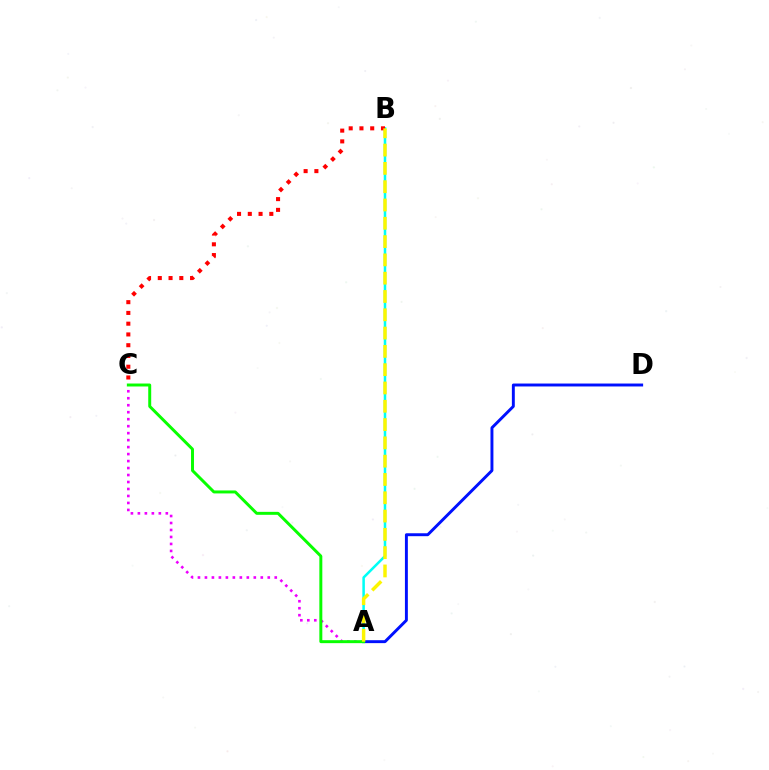{('A', 'D'): [{'color': '#0010ff', 'line_style': 'solid', 'thickness': 2.11}], ('A', 'B'): [{'color': '#00fff6', 'line_style': 'solid', 'thickness': 1.82}, {'color': '#fcf500', 'line_style': 'dashed', 'thickness': 2.49}], ('B', 'C'): [{'color': '#ff0000', 'line_style': 'dotted', 'thickness': 2.92}], ('A', 'C'): [{'color': '#ee00ff', 'line_style': 'dotted', 'thickness': 1.9}, {'color': '#08ff00', 'line_style': 'solid', 'thickness': 2.13}]}